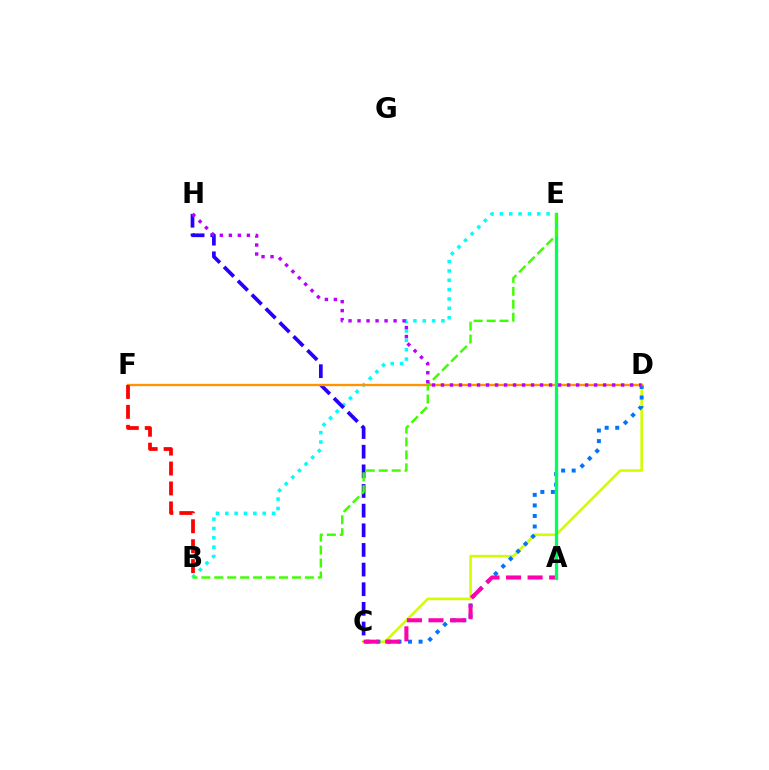{('C', 'D'): [{'color': '#d1ff00', 'line_style': 'solid', 'thickness': 1.88}, {'color': '#0074ff', 'line_style': 'dotted', 'thickness': 2.86}], ('B', 'E'): [{'color': '#00fff6', 'line_style': 'dotted', 'thickness': 2.54}, {'color': '#3dff00', 'line_style': 'dashed', 'thickness': 1.76}], ('C', 'H'): [{'color': '#2500ff', 'line_style': 'dashed', 'thickness': 2.67}], ('D', 'F'): [{'color': '#ff9400', 'line_style': 'solid', 'thickness': 1.68}], ('A', 'C'): [{'color': '#ff00ac', 'line_style': 'dashed', 'thickness': 2.93}], ('B', 'F'): [{'color': '#ff0000', 'line_style': 'dashed', 'thickness': 2.71}], ('A', 'E'): [{'color': '#00ff5c', 'line_style': 'solid', 'thickness': 2.36}], ('D', 'H'): [{'color': '#b900ff', 'line_style': 'dotted', 'thickness': 2.45}]}